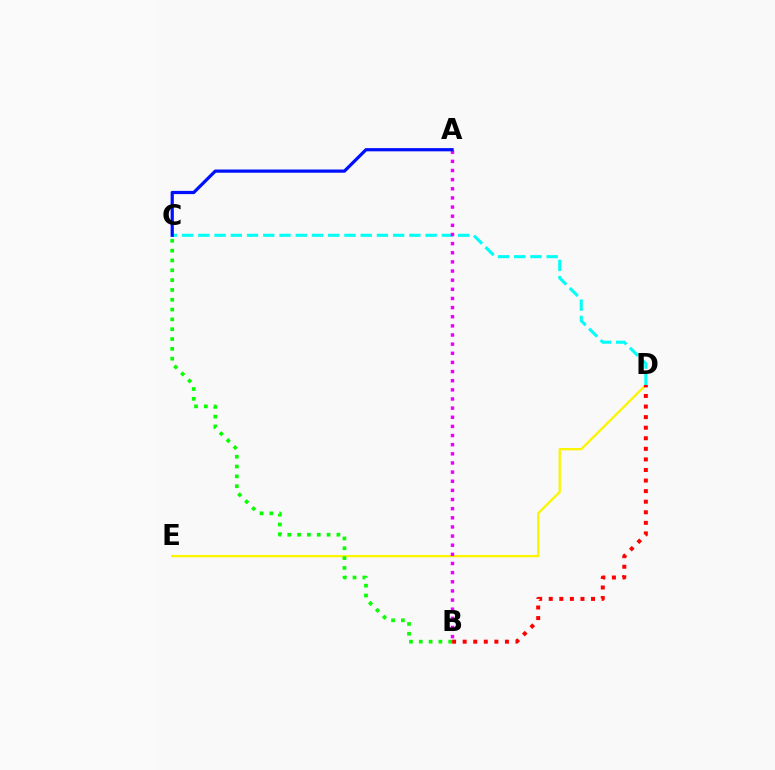{('D', 'E'): [{'color': '#fcf500', 'line_style': 'solid', 'thickness': 1.68}], ('C', 'D'): [{'color': '#00fff6', 'line_style': 'dashed', 'thickness': 2.21}], ('A', 'B'): [{'color': '#ee00ff', 'line_style': 'dotted', 'thickness': 2.48}], ('A', 'C'): [{'color': '#0010ff', 'line_style': 'solid', 'thickness': 2.32}], ('B', 'D'): [{'color': '#ff0000', 'line_style': 'dotted', 'thickness': 2.87}], ('B', 'C'): [{'color': '#08ff00', 'line_style': 'dotted', 'thickness': 2.67}]}